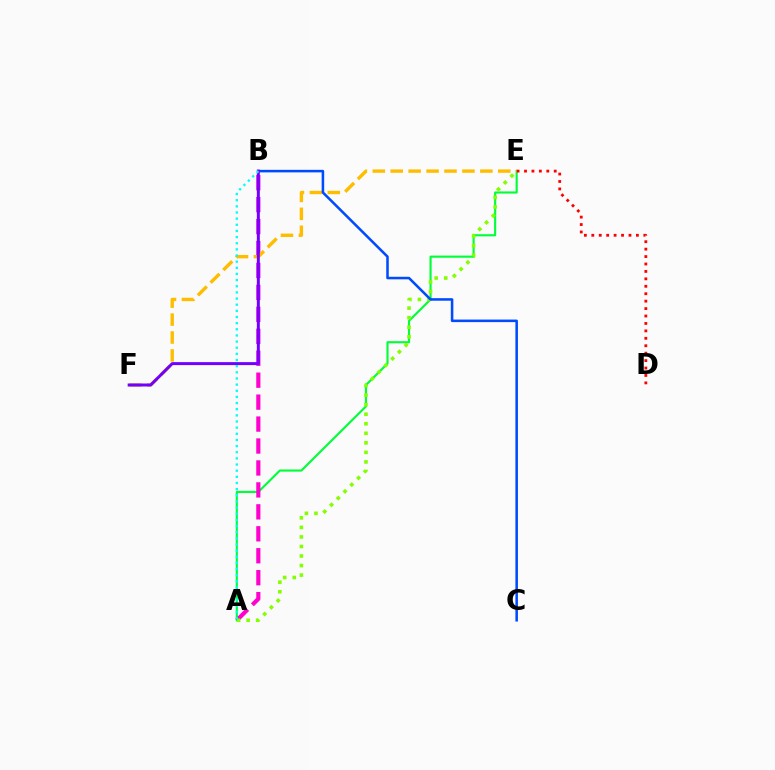{('A', 'E'): [{'color': '#00ff39', 'line_style': 'solid', 'thickness': 1.54}, {'color': '#84ff00', 'line_style': 'dotted', 'thickness': 2.59}], ('A', 'B'): [{'color': '#ff00cf', 'line_style': 'dashed', 'thickness': 2.98}, {'color': '#00fff6', 'line_style': 'dotted', 'thickness': 1.67}], ('E', 'F'): [{'color': '#ffbd00', 'line_style': 'dashed', 'thickness': 2.44}], ('D', 'E'): [{'color': '#ff0000', 'line_style': 'dotted', 'thickness': 2.02}], ('B', 'C'): [{'color': '#004bff', 'line_style': 'solid', 'thickness': 1.83}], ('B', 'F'): [{'color': '#7200ff', 'line_style': 'solid', 'thickness': 2.15}]}